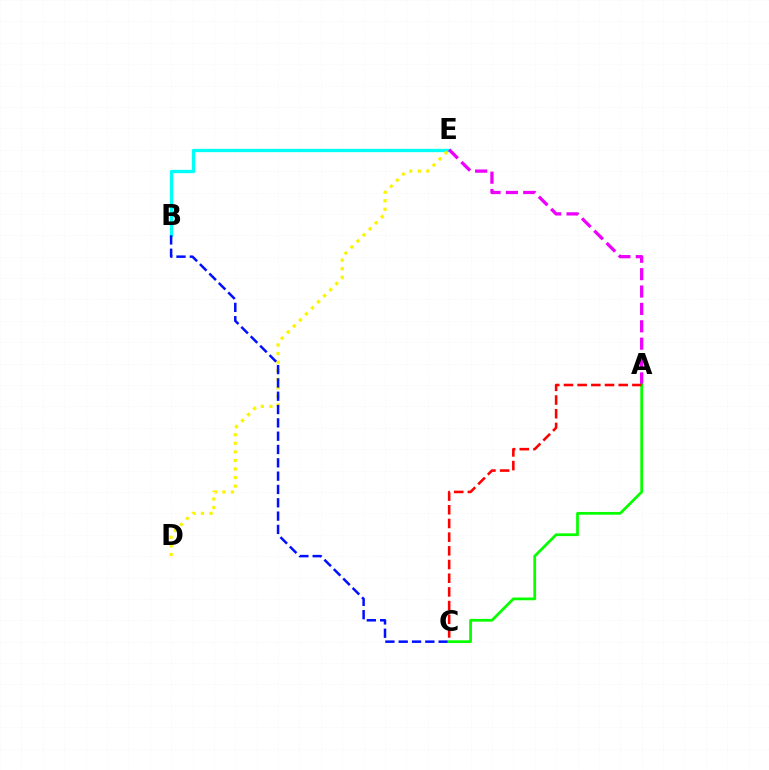{('B', 'E'): [{'color': '#00fff6', 'line_style': 'solid', 'thickness': 2.39}], ('D', 'E'): [{'color': '#fcf500', 'line_style': 'dotted', 'thickness': 2.33}], ('B', 'C'): [{'color': '#0010ff', 'line_style': 'dashed', 'thickness': 1.81}], ('A', 'E'): [{'color': '#ee00ff', 'line_style': 'dashed', 'thickness': 2.36}], ('A', 'C'): [{'color': '#08ff00', 'line_style': 'solid', 'thickness': 1.98}, {'color': '#ff0000', 'line_style': 'dashed', 'thickness': 1.86}]}